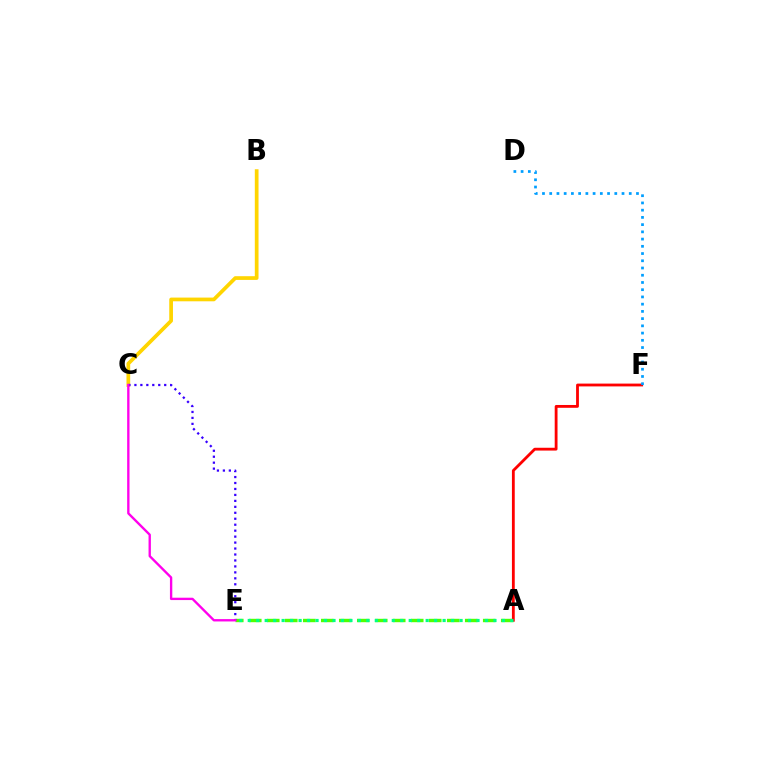{('A', 'E'): [{'color': '#4fff00', 'line_style': 'dashed', 'thickness': 2.44}, {'color': '#00ff86', 'line_style': 'dotted', 'thickness': 2.3}], ('B', 'C'): [{'color': '#ffd500', 'line_style': 'solid', 'thickness': 2.67}], ('A', 'F'): [{'color': '#ff0000', 'line_style': 'solid', 'thickness': 2.03}], ('C', 'E'): [{'color': '#3700ff', 'line_style': 'dotted', 'thickness': 1.62}, {'color': '#ff00ed', 'line_style': 'solid', 'thickness': 1.7}], ('D', 'F'): [{'color': '#009eff', 'line_style': 'dotted', 'thickness': 1.96}]}